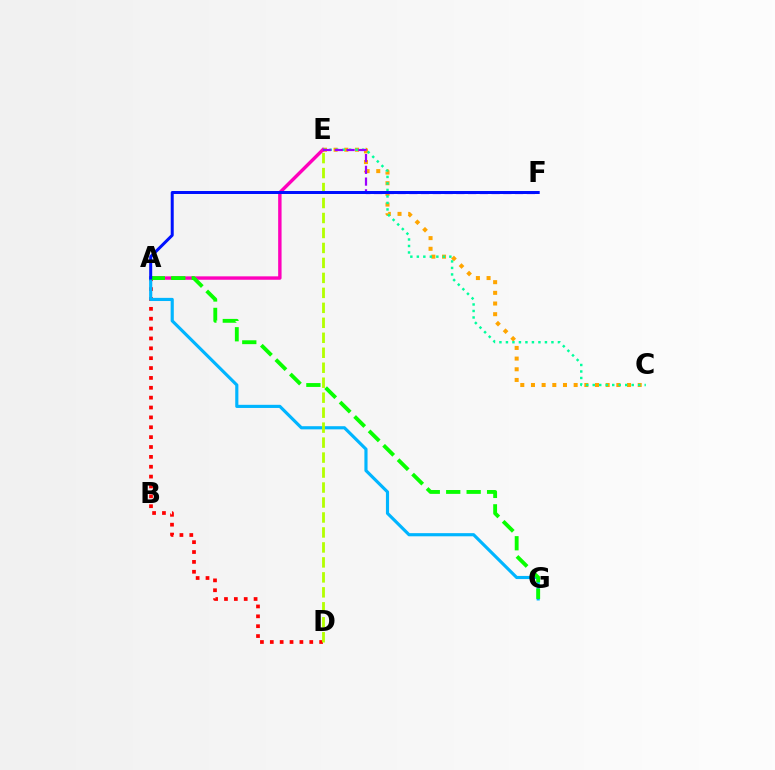{('C', 'E'): [{'color': '#ffa500', 'line_style': 'dotted', 'thickness': 2.9}, {'color': '#00ff9d', 'line_style': 'dotted', 'thickness': 1.77}], ('A', 'E'): [{'color': '#ff00bd', 'line_style': 'solid', 'thickness': 2.45}], ('A', 'D'): [{'color': '#ff0000', 'line_style': 'dotted', 'thickness': 2.68}], ('A', 'G'): [{'color': '#00b5ff', 'line_style': 'solid', 'thickness': 2.27}, {'color': '#08ff00', 'line_style': 'dashed', 'thickness': 2.78}], ('E', 'F'): [{'color': '#9b00ff', 'line_style': 'dashed', 'thickness': 1.6}], ('D', 'E'): [{'color': '#b3ff00', 'line_style': 'dashed', 'thickness': 2.03}], ('A', 'F'): [{'color': '#0010ff', 'line_style': 'solid', 'thickness': 2.16}]}